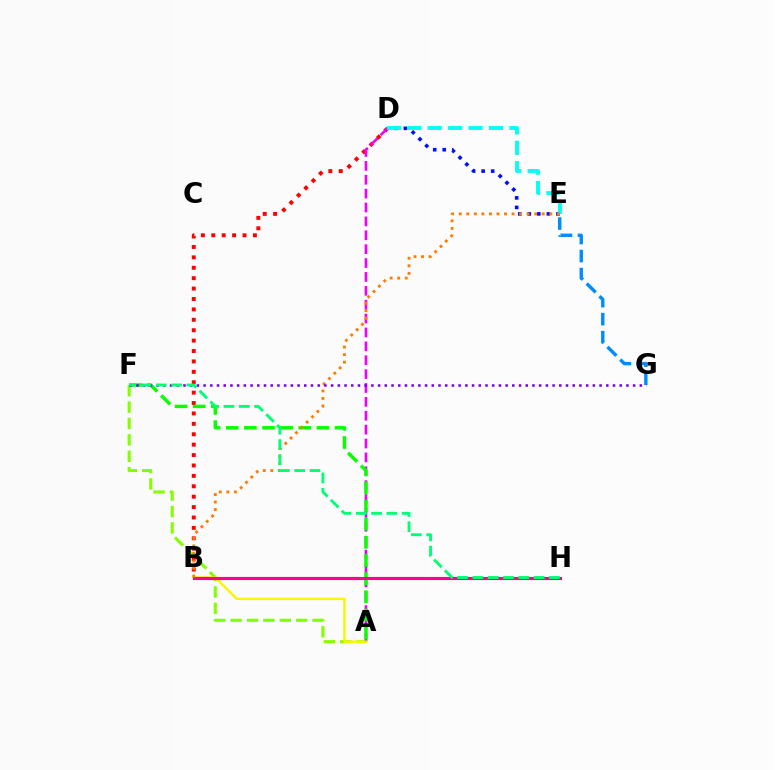{('B', 'D'): [{'color': '#ff0000', 'line_style': 'dotted', 'thickness': 2.83}], ('A', 'F'): [{'color': '#84ff00', 'line_style': 'dashed', 'thickness': 2.23}, {'color': '#08ff00', 'line_style': 'dashed', 'thickness': 2.46}], ('D', 'E'): [{'color': '#0010ff', 'line_style': 'dotted', 'thickness': 2.59}, {'color': '#00fff6', 'line_style': 'dashed', 'thickness': 2.77}], ('A', 'D'): [{'color': '#ee00ff', 'line_style': 'dashed', 'thickness': 1.89}], ('A', 'B'): [{'color': '#fcf500', 'line_style': 'solid', 'thickness': 1.73}], ('E', 'G'): [{'color': '#008cff', 'line_style': 'dashed', 'thickness': 2.45}], ('B', 'H'): [{'color': '#ff0094', 'line_style': 'solid', 'thickness': 2.26}], ('B', 'E'): [{'color': '#ff7c00', 'line_style': 'dotted', 'thickness': 2.05}], ('F', 'G'): [{'color': '#7200ff', 'line_style': 'dotted', 'thickness': 1.82}], ('F', 'H'): [{'color': '#00ff74', 'line_style': 'dashed', 'thickness': 2.08}]}